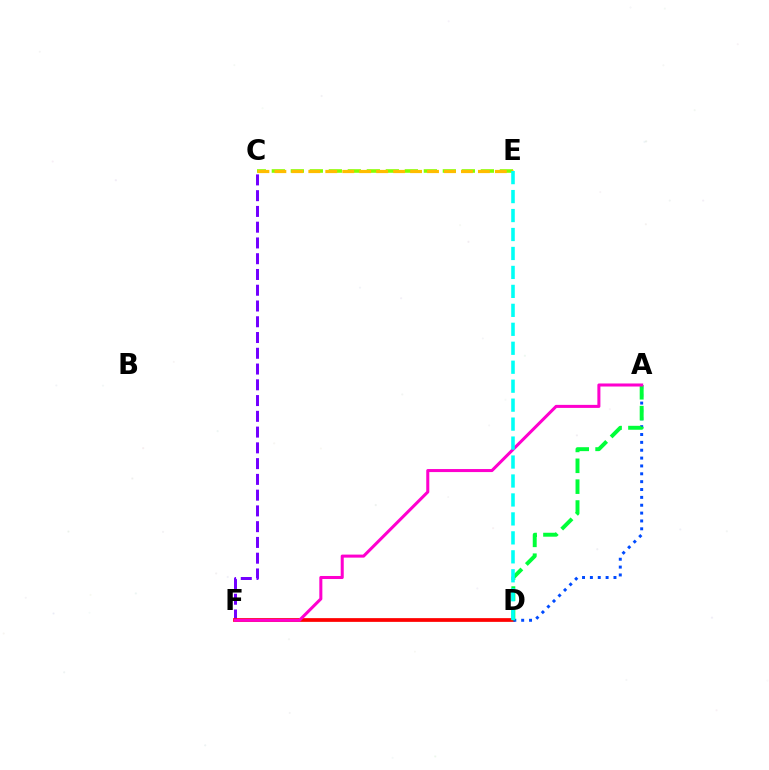{('C', 'F'): [{'color': '#7200ff', 'line_style': 'dashed', 'thickness': 2.14}], ('D', 'F'): [{'color': '#ff0000', 'line_style': 'solid', 'thickness': 2.69}], ('A', 'D'): [{'color': '#004bff', 'line_style': 'dotted', 'thickness': 2.14}, {'color': '#00ff39', 'line_style': 'dashed', 'thickness': 2.83}], ('C', 'E'): [{'color': '#84ff00', 'line_style': 'dashed', 'thickness': 2.58}, {'color': '#ffbd00', 'line_style': 'dashed', 'thickness': 2.3}], ('A', 'F'): [{'color': '#ff00cf', 'line_style': 'solid', 'thickness': 2.19}], ('D', 'E'): [{'color': '#00fff6', 'line_style': 'dashed', 'thickness': 2.58}]}